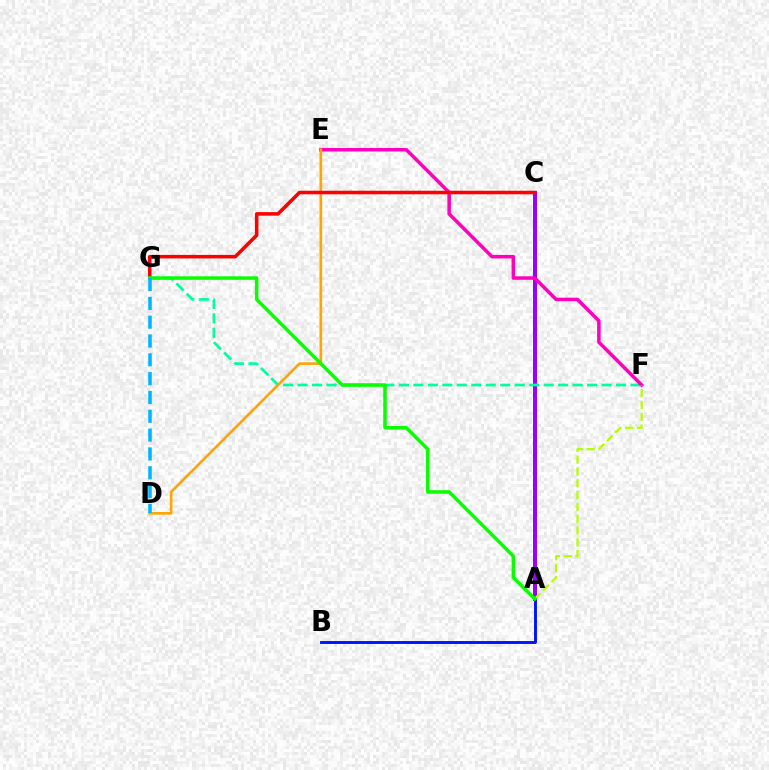{('A', 'C'): [{'color': '#9b00ff', 'line_style': 'solid', 'thickness': 2.88}], ('A', 'B'): [{'color': '#0010ff', 'line_style': 'solid', 'thickness': 2.08}], ('F', 'G'): [{'color': '#00ff9d', 'line_style': 'dashed', 'thickness': 1.97}], ('E', 'F'): [{'color': '#ff00bd', 'line_style': 'solid', 'thickness': 2.54}], ('D', 'E'): [{'color': '#ffa500', 'line_style': 'solid', 'thickness': 1.9}], ('A', 'F'): [{'color': '#b3ff00', 'line_style': 'dashed', 'thickness': 1.6}], ('C', 'G'): [{'color': '#ff0000', 'line_style': 'solid', 'thickness': 2.55}], ('A', 'G'): [{'color': '#08ff00', 'line_style': 'solid', 'thickness': 2.52}], ('D', 'G'): [{'color': '#00b5ff', 'line_style': 'dashed', 'thickness': 2.56}]}